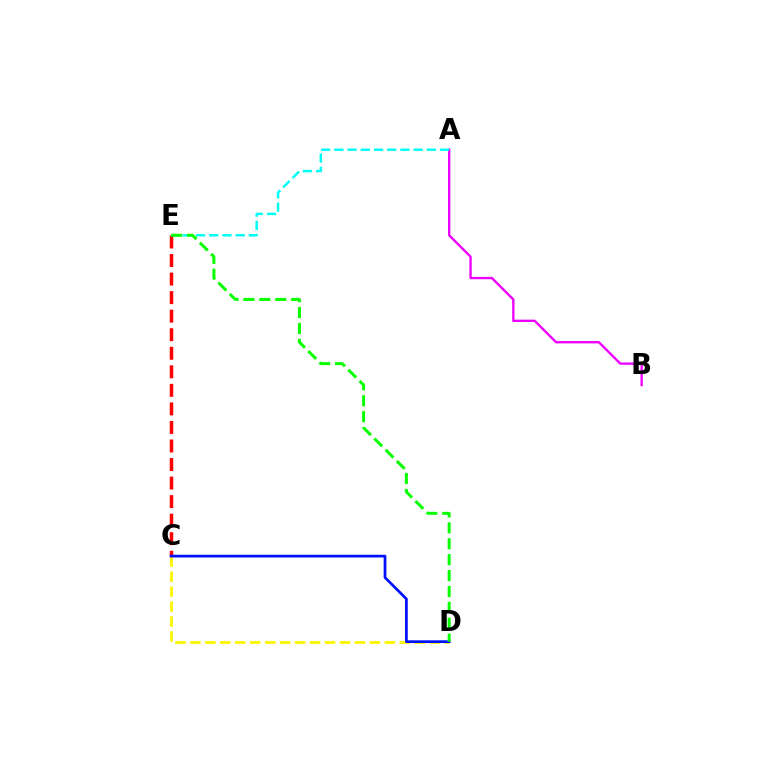{('C', 'D'): [{'color': '#fcf500', 'line_style': 'dashed', 'thickness': 2.03}, {'color': '#0010ff', 'line_style': 'solid', 'thickness': 1.96}], ('C', 'E'): [{'color': '#ff0000', 'line_style': 'dashed', 'thickness': 2.52}], ('A', 'B'): [{'color': '#ee00ff', 'line_style': 'solid', 'thickness': 1.69}], ('A', 'E'): [{'color': '#00fff6', 'line_style': 'dashed', 'thickness': 1.79}], ('D', 'E'): [{'color': '#08ff00', 'line_style': 'dashed', 'thickness': 2.16}]}